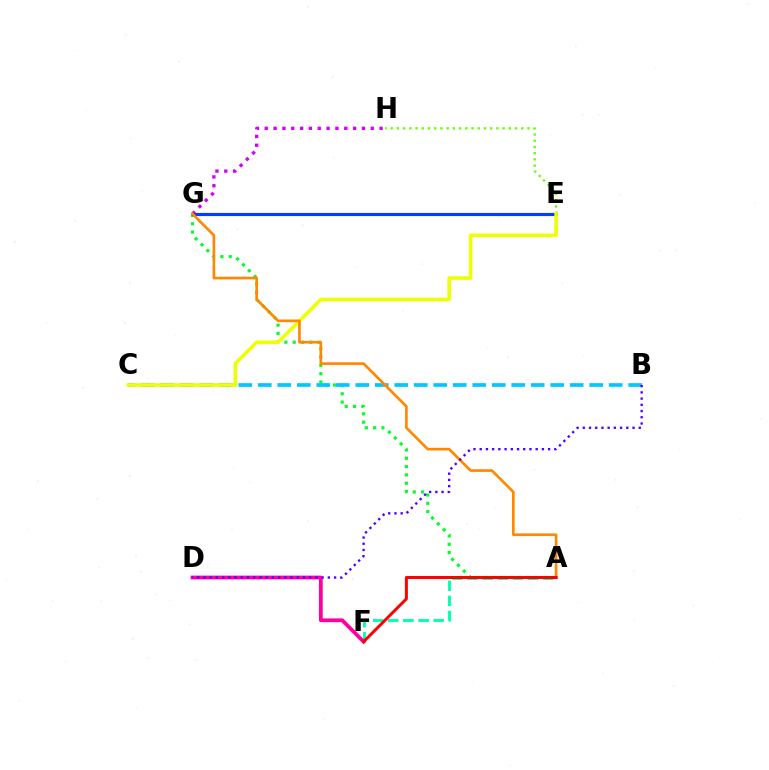{('A', 'G'): [{'color': '#00ff27', 'line_style': 'dotted', 'thickness': 2.25}, {'color': '#ff8800', 'line_style': 'solid', 'thickness': 1.92}], ('A', 'F'): [{'color': '#00ffaf', 'line_style': 'dashed', 'thickness': 2.06}, {'color': '#ff0000', 'line_style': 'solid', 'thickness': 2.14}], ('E', 'H'): [{'color': '#66ff00', 'line_style': 'dotted', 'thickness': 1.69}], ('G', 'H'): [{'color': '#d600ff', 'line_style': 'dotted', 'thickness': 2.4}], ('E', 'G'): [{'color': '#003fff', 'line_style': 'solid', 'thickness': 2.28}], ('B', 'C'): [{'color': '#00c7ff', 'line_style': 'dashed', 'thickness': 2.65}], ('C', 'E'): [{'color': '#eeff00', 'line_style': 'solid', 'thickness': 2.56}], ('D', 'F'): [{'color': '#ff00a0', 'line_style': 'solid', 'thickness': 2.72}], ('B', 'D'): [{'color': '#4f00ff', 'line_style': 'dotted', 'thickness': 1.69}]}